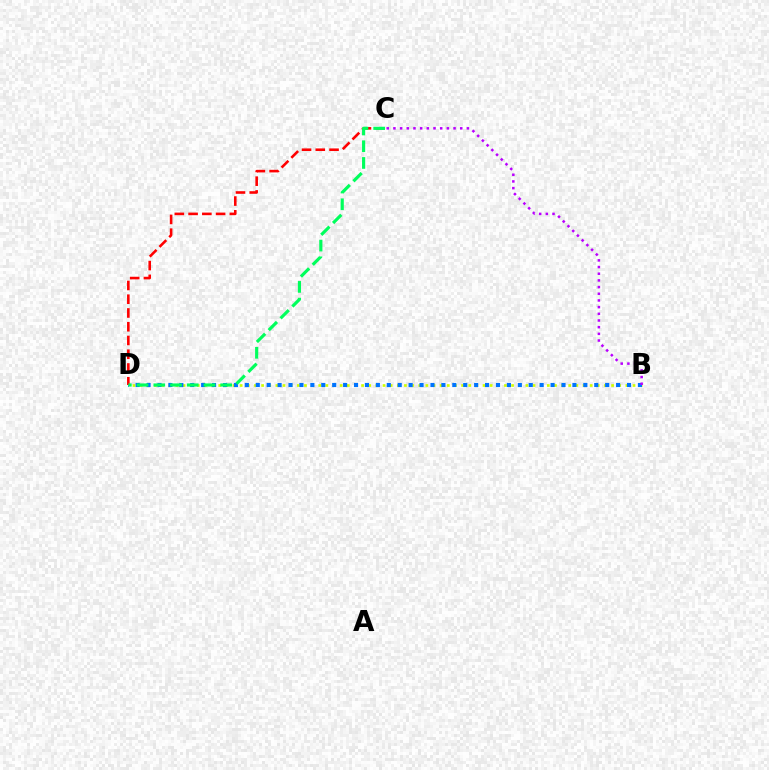{('B', 'D'): [{'color': '#d1ff00', 'line_style': 'dotted', 'thickness': 1.94}, {'color': '#0074ff', 'line_style': 'dotted', 'thickness': 2.97}], ('C', 'D'): [{'color': '#ff0000', 'line_style': 'dashed', 'thickness': 1.87}, {'color': '#00ff5c', 'line_style': 'dashed', 'thickness': 2.27}], ('B', 'C'): [{'color': '#b900ff', 'line_style': 'dotted', 'thickness': 1.81}]}